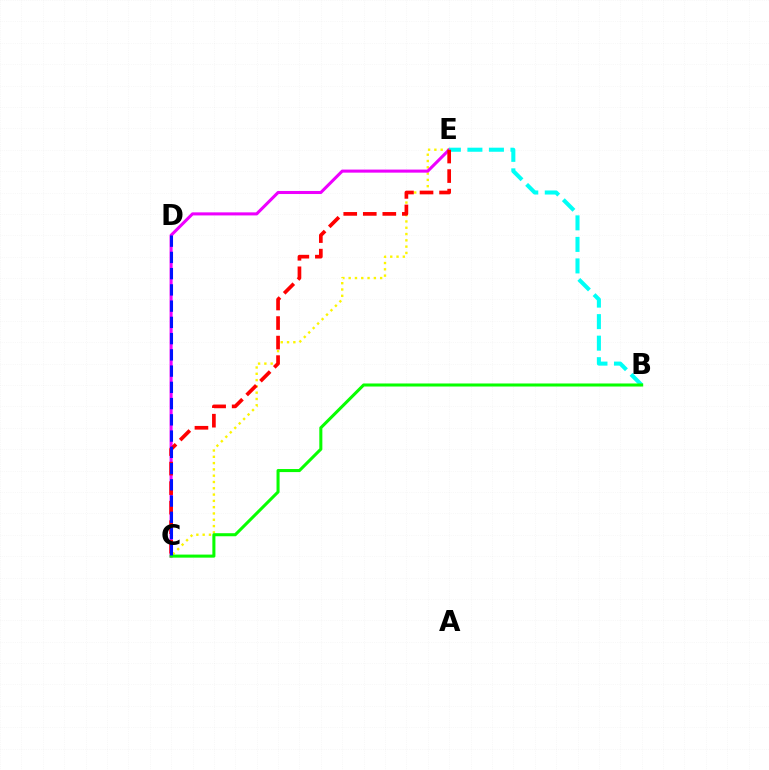{('C', 'E'): [{'color': '#fcf500', 'line_style': 'dotted', 'thickness': 1.71}, {'color': '#ee00ff', 'line_style': 'solid', 'thickness': 2.2}, {'color': '#ff0000', 'line_style': 'dashed', 'thickness': 2.65}], ('B', 'E'): [{'color': '#00fff6', 'line_style': 'dashed', 'thickness': 2.92}], ('B', 'C'): [{'color': '#08ff00', 'line_style': 'solid', 'thickness': 2.2}], ('C', 'D'): [{'color': '#0010ff', 'line_style': 'dashed', 'thickness': 2.21}]}